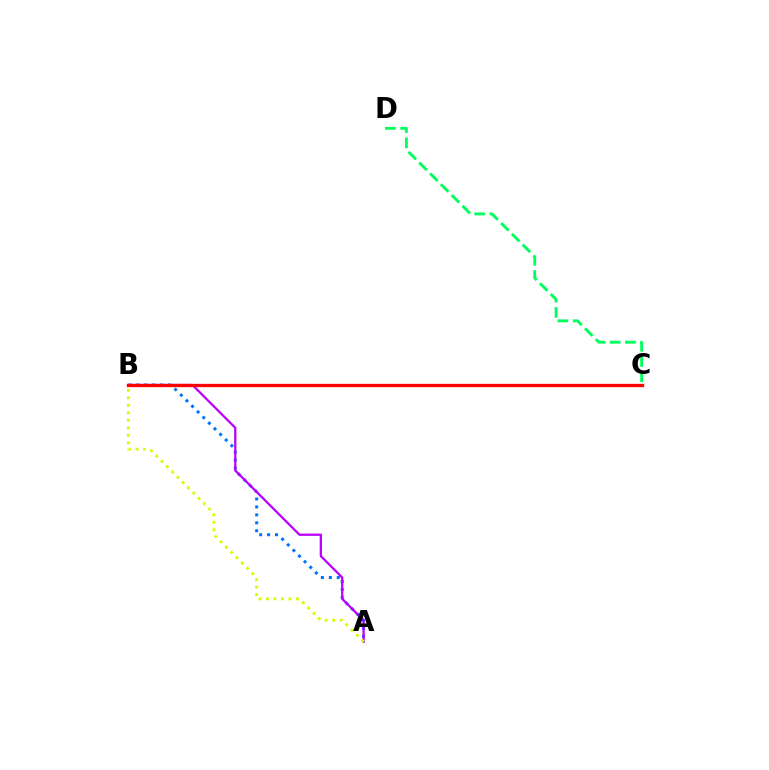{('A', 'B'): [{'color': '#0074ff', 'line_style': 'dotted', 'thickness': 2.16}, {'color': '#b900ff', 'line_style': 'solid', 'thickness': 1.63}, {'color': '#d1ff00', 'line_style': 'dotted', 'thickness': 2.04}], ('C', 'D'): [{'color': '#00ff5c', 'line_style': 'dashed', 'thickness': 2.07}], ('B', 'C'): [{'color': '#ff0000', 'line_style': 'solid', 'thickness': 2.38}]}